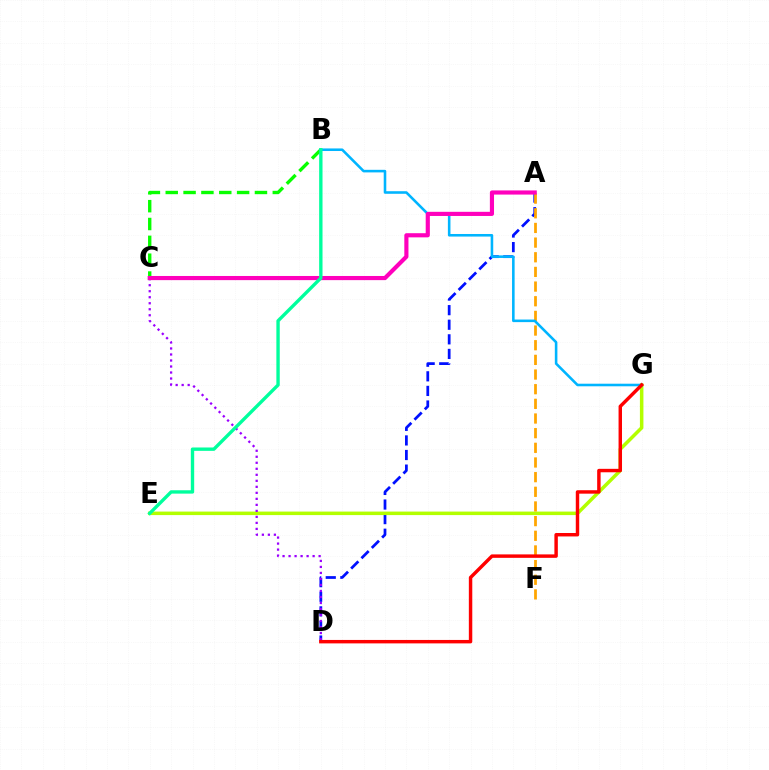{('A', 'D'): [{'color': '#0010ff', 'line_style': 'dashed', 'thickness': 1.98}], ('E', 'G'): [{'color': '#b3ff00', 'line_style': 'solid', 'thickness': 2.53}], ('B', 'C'): [{'color': '#08ff00', 'line_style': 'dashed', 'thickness': 2.42}], ('A', 'F'): [{'color': '#ffa500', 'line_style': 'dashed', 'thickness': 1.99}], ('B', 'G'): [{'color': '#00b5ff', 'line_style': 'solid', 'thickness': 1.86}], ('C', 'D'): [{'color': '#9b00ff', 'line_style': 'dotted', 'thickness': 1.63}], ('D', 'G'): [{'color': '#ff0000', 'line_style': 'solid', 'thickness': 2.48}], ('A', 'C'): [{'color': '#ff00bd', 'line_style': 'solid', 'thickness': 2.99}], ('B', 'E'): [{'color': '#00ff9d', 'line_style': 'solid', 'thickness': 2.42}]}